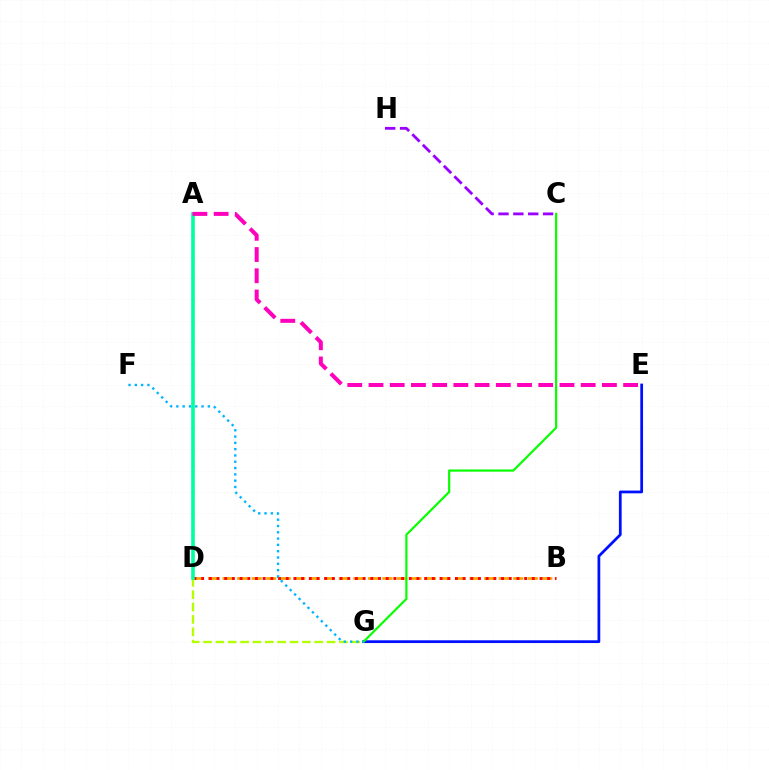{('B', 'D'): [{'color': '#ffa500', 'line_style': 'dashed', 'thickness': 1.97}, {'color': '#ff0000', 'line_style': 'dotted', 'thickness': 2.09}], ('E', 'G'): [{'color': '#0010ff', 'line_style': 'solid', 'thickness': 1.98}], ('D', 'G'): [{'color': '#b3ff00', 'line_style': 'dashed', 'thickness': 1.68}], ('C', 'H'): [{'color': '#9b00ff', 'line_style': 'dashed', 'thickness': 2.02}], ('C', 'G'): [{'color': '#08ff00', 'line_style': 'solid', 'thickness': 1.58}], ('A', 'D'): [{'color': '#00ff9d', 'line_style': 'solid', 'thickness': 2.6}], ('F', 'G'): [{'color': '#00b5ff', 'line_style': 'dotted', 'thickness': 1.71}], ('A', 'E'): [{'color': '#ff00bd', 'line_style': 'dashed', 'thickness': 2.88}]}